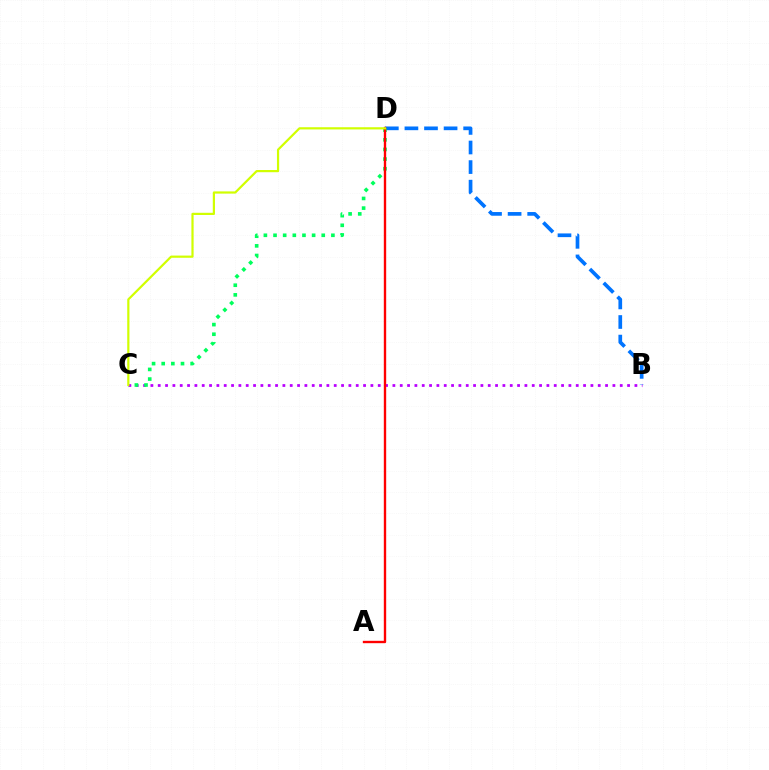{('B', 'C'): [{'color': '#b900ff', 'line_style': 'dotted', 'thickness': 1.99}], ('B', 'D'): [{'color': '#0074ff', 'line_style': 'dashed', 'thickness': 2.66}], ('C', 'D'): [{'color': '#00ff5c', 'line_style': 'dotted', 'thickness': 2.62}, {'color': '#d1ff00', 'line_style': 'solid', 'thickness': 1.59}], ('A', 'D'): [{'color': '#ff0000', 'line_style': 'solid', 'thickness': 1.7}]}